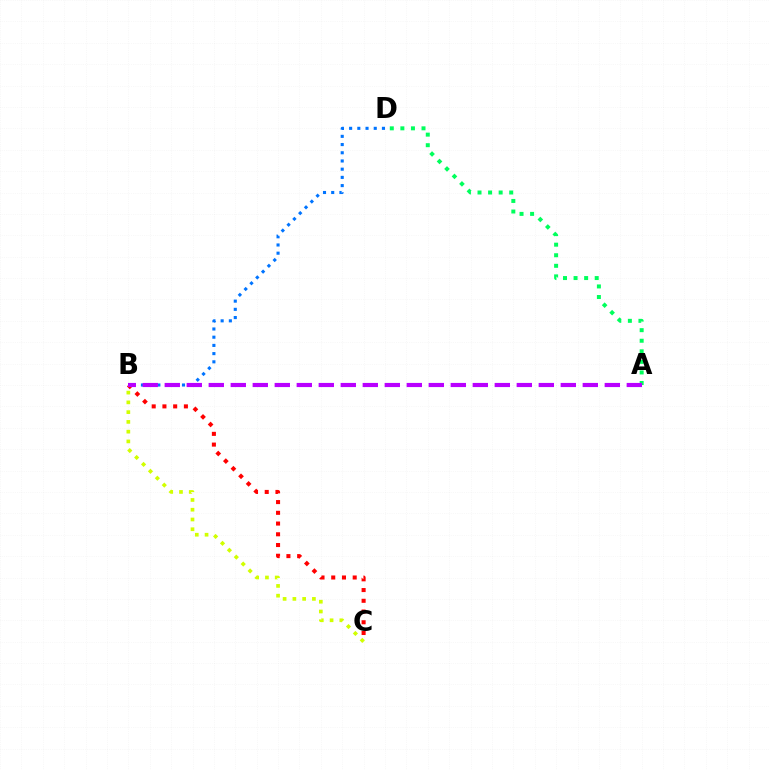{('B', 'D'): [{'color': '#0074ff', 'line_style': 'dotted', 'thickness': 2.23}], ('B', 'C'): [{'color': '#ff0000', 'line_style': 'dotted', 'thickness': 2.92}, {'color': '#d1ff00', 'line_style': 'dotted', 'thickness': 2.65}], ('A', 'D'): [{'color': '#00ff5c', 'line_style': 'dotted', 'thickness': 2.87}], ('A', 'B'): [{'color': '#b900ff', 'line_style': 'dashed', 'thickness': 2.99}]}